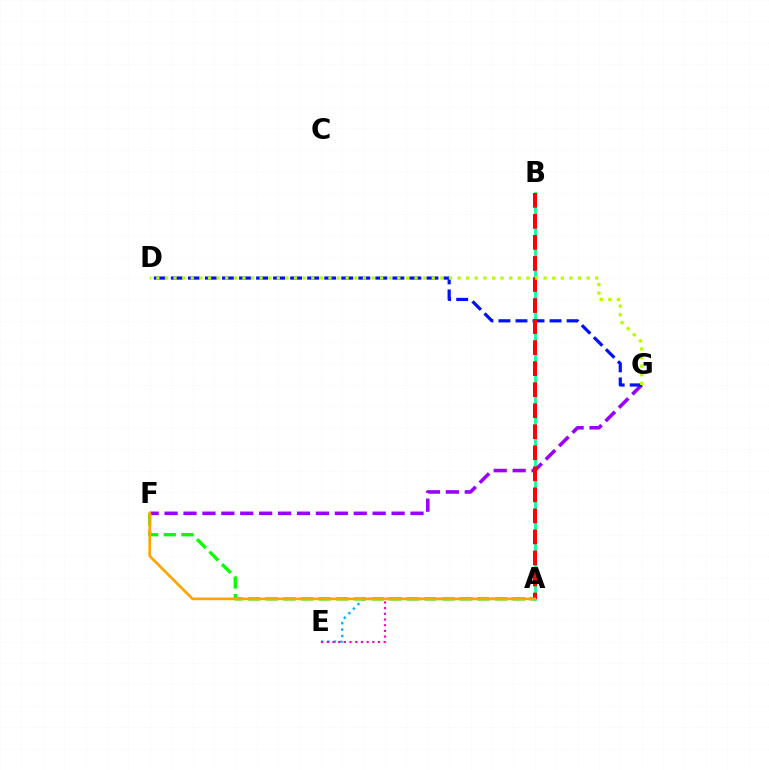{('A', 'E'): [{'color': '#00b5ff', 'line_style': 'dotted', 'thickness': 1.75}, {'color': '#ff00bd', 'line_style': 'dotted', 'thickness': 1.55}], ('A', 'B'): [{'color': '#00ff9d', 'line_style': 'solid', 'thickness': 1.96}, {'color': '#ff0000', 'line_style': 'dashed', 'thickness': 2.86}], ('F', 'G'): [{'color': '#9b00ff', 'line_style': 'dashed', 'thickness': 2.57}], ('D', 'G'): [{'color': '#0010ff', 'line_style': 'dashed', 'thickness': 2.31}, {'color': '#b3ff00', 'line_style': 'dotted', 'thickness': 2.34}], ('A', 'F'): [{'color': '#08ff00', 'line_style': 'dashed', 'thickness': 2.4}, {'color': '#ffa500', 'line_style': 'solid', 'thickness': 1.92}]}